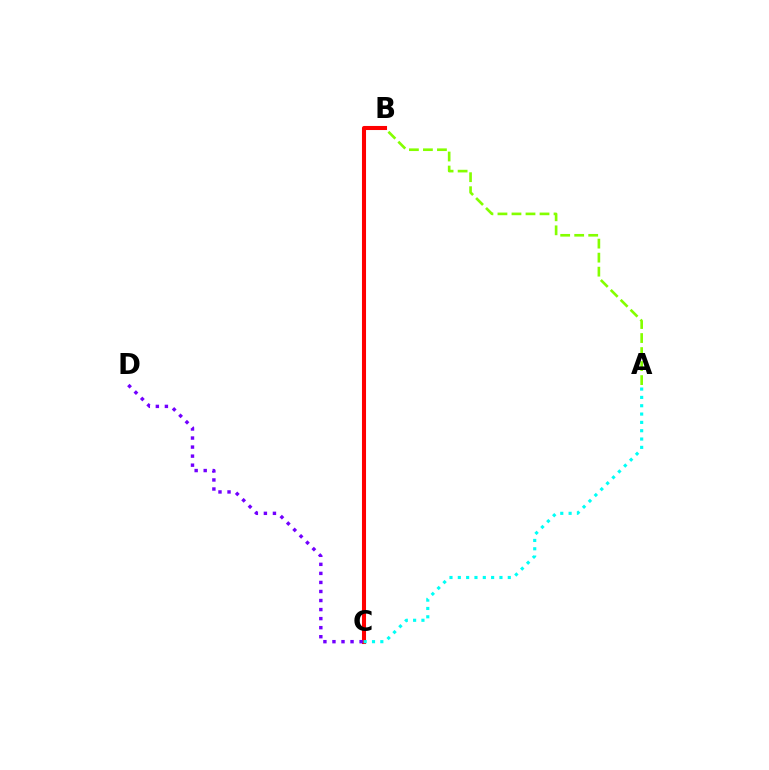{('A', 'B'): [{'color': '#84ff00', 'line_style': 'dashed', 'thickness': 1.9}], ('B', 'C'): [{'color': '#ff0000', 'line_style': 'solid', 'thickness': 2.93}], ('A', 'C'): [{'color': '#00fff6', 'line_style': 'dotted', 'thickness': 2.26}], ('C', 'D'): [{'color': '#7200ff', 'line_style': 'dotted', 'thickness': 2.46}]}